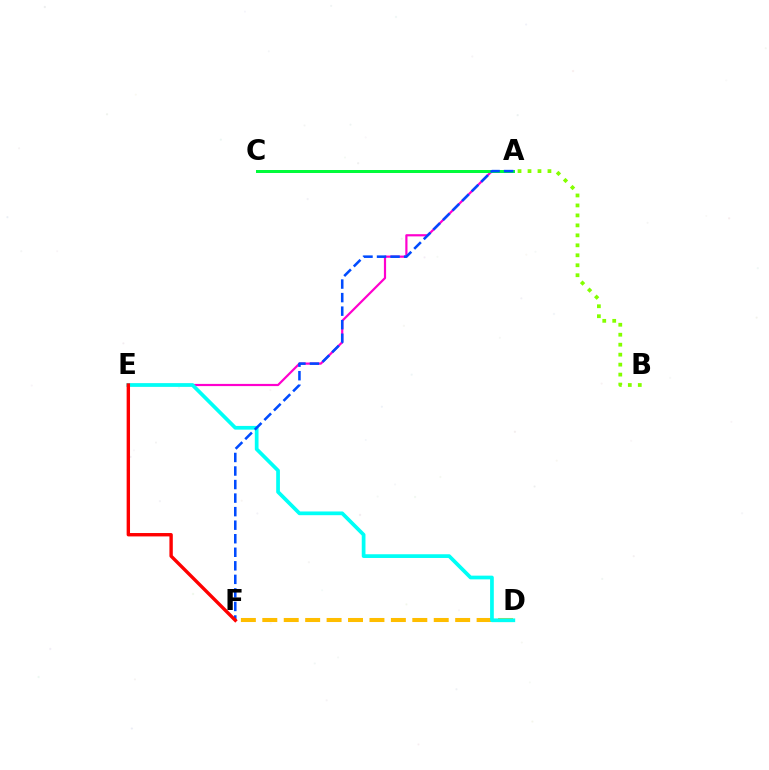{('A', 'C'): [{'color': '#7200ff', 'line_style': 'solid', 'thickness': 2.15}, {'color': '#00ff39', 'line_style': 'solid', 'thickness': 2.13}], ('A', 'E'): [{'color': '#ff00cf', 'line_style': 'solid', 'thickness': 1.58}], ('D', 'F'): [{'color': '#ffbd00', 'line_style': 'dashed', 'thickness': 2.91}], ('D', 'E'): [{'color': '#00fff6', 'line_style': 'solid', 'thickness': 2.68}], ('A', 'F'): [{'color': '#004bff', 'line_style': 'dashed', 'thickness': 1.84}], ('A', 'B'): [{'color': '#84ff00', 'line_style': 'dotted', 'thickness': 2.71}], ('E', 'F'): [{'color': '#ff0000', 'line_style': 'solid', 'thickness': 2.44}]}